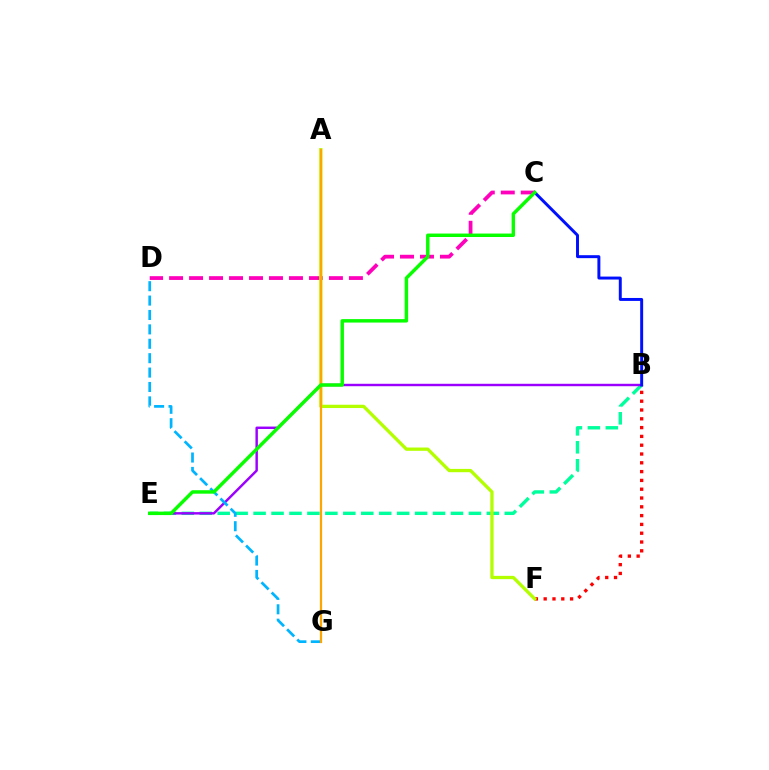{('B', 'F'): [{'color': '#ff0000', 'line_style': 'dotted', 'thickness': 2.39}], ('B', 'E'): [{'color': '#00ff9d', 'line_style': 'dashed', 'thickness': 2.44}, {'color': '#9b00ff', 'line_style': 'solid', 'thickness': 1.76}], ('C', 'D'): [{'color': '#ff00bd', 'line_style': 'dashed', 'thickness': 2.71}], ('A', 'F'): [{'color': '#b3ff00', 'line_style': 'solid', 'thickness': 2.37}], ('D', 'G'): [{'color': '#00b5ff', 'line_style': 'dashed', 'thickness': 1.96}], ('A', 'G'): [{'color': '#ffa500', 'line_style': 'solid', 'thickness': 1.59}], ('B', 'C'): [{'color': '#0010ff', 'line_style': 'solid', 'thickness': 2.13}], ('C', 'E'): [{'color': '#08ff00', 'line_style': 'solid', 'thickness': 2.49}]}